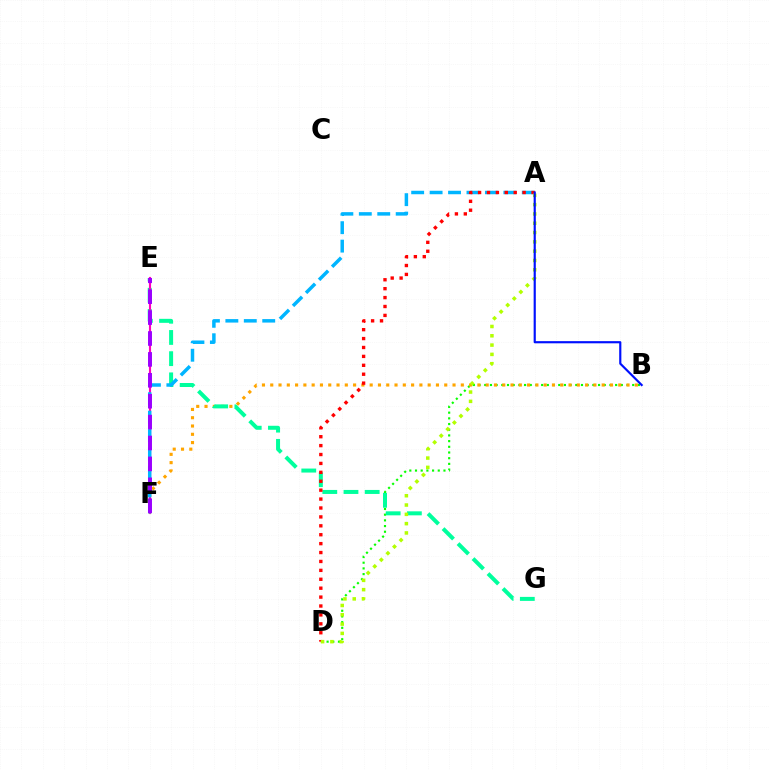{('B', 'D'): [{'color': '#08ff00', 'line_style': 'dotted', 'thickness': 1.55}], ('B', 'F'): [{'color': '#ffa500', 'line_style': 'dotted', 'thickness': 2.25}], ('E', 'G'): [{'color': '#00ff9d', 'line_style': 'dashed', 'thickness': 2.88}], ('E', 'F'): [{'color': '#ff00bd', 'line_style': 'solid', 'thickness': 1.53}, {'color': '#9b00ff', 'line_style': 'dashed', 'thickness': 2.84}], ('A', 'F'): [{'color': '#00b5ff', 'line_style': 'dashed', 'thickness': 2.5}], ('A', 'D'): [{'color': '#ff0000', 'line_style': 'dotted', 'thickness': 2.42}, {'color': '#b3ff00', 'line_style': 'dotted', 'thickness': 2.53}], ('A', 'B'): [{'color': '#0010ff', 'line_style': 'solid', 'thickness': 1.56}]}